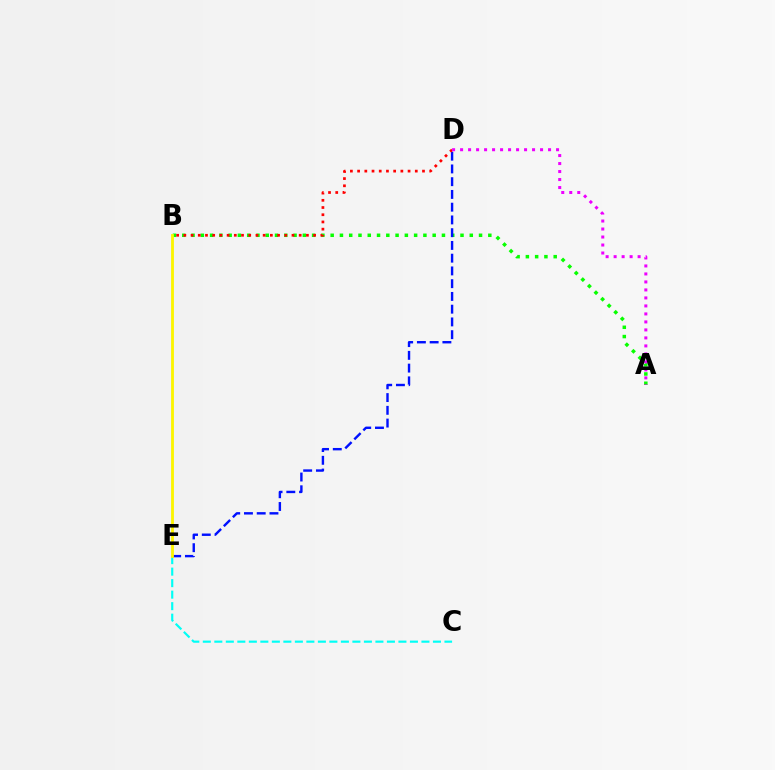{('C', 'E'): [{'color': '#00fff6', 'line_style': 'dashed', 'thickness': 1.56}], ('A', 'B'): [{'color': '#08ff00', 'line_style': 'dotted', 'thickness': 2.52}], ('D', 'E'): [{'color': '#0010ff', 'line_style': 'dashed', 'thickness': 1.73}], ('B', 'E'): [{'color': '#fcf500', 'line_style': 'solid', 'thickness': 2.03}], ('B', 'D'): [{'color': '#ff0000', 'line_style': 'dotted', 'thickness': 1.96}], ('A', 'D'): [{'color': '#ee00ff', 'line_style': 'dotted', 'thickness': 2.17}]}